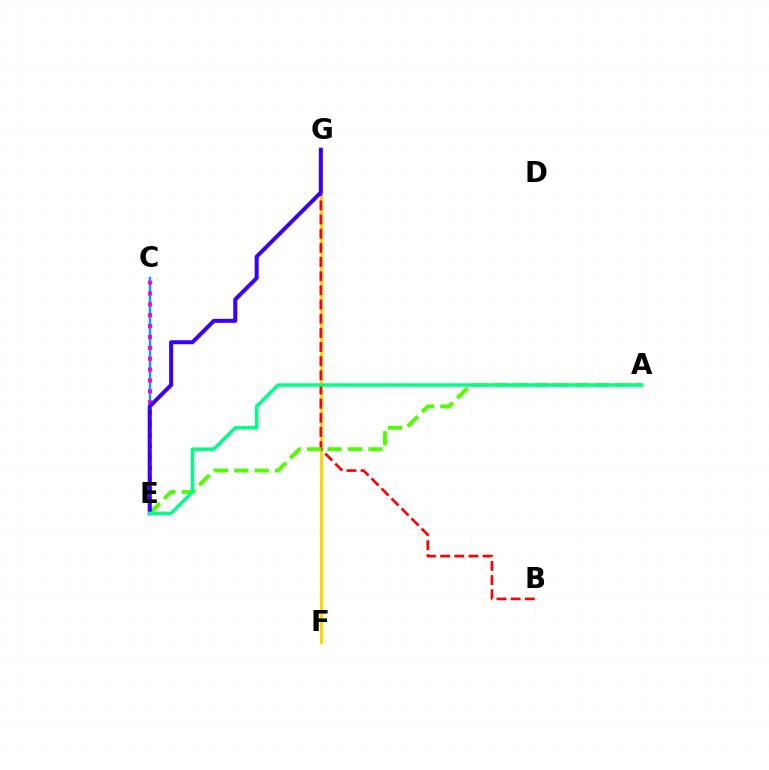{('F', 'G'): [{'color': '#ffd500', 'line_style': 'solid', 'thickness': 2.2}], ('C', 'E'): [{'color': '#009eff', 'line_style': 'solid', 'thickness': 1.76}, {'color': '#ff00ed', 'line_style': 'dotted', 'thickness': 2.95}], ('B', 'G'): [{'color': '#ff0000', 'line_style': 'dashed', 'thickness': 1.92}], ('A', 'E'): [{'color': '#4fff00', 'line_style': 'dashed', 'thickness': 2.78}, {'color': '#00ff86', 'line_style': 'solid', 'thickness': 2.5}], ('E', 'G'): [{'color': '#3700ff', 'line_style': 'solid', 'thickness': 2.89}]}